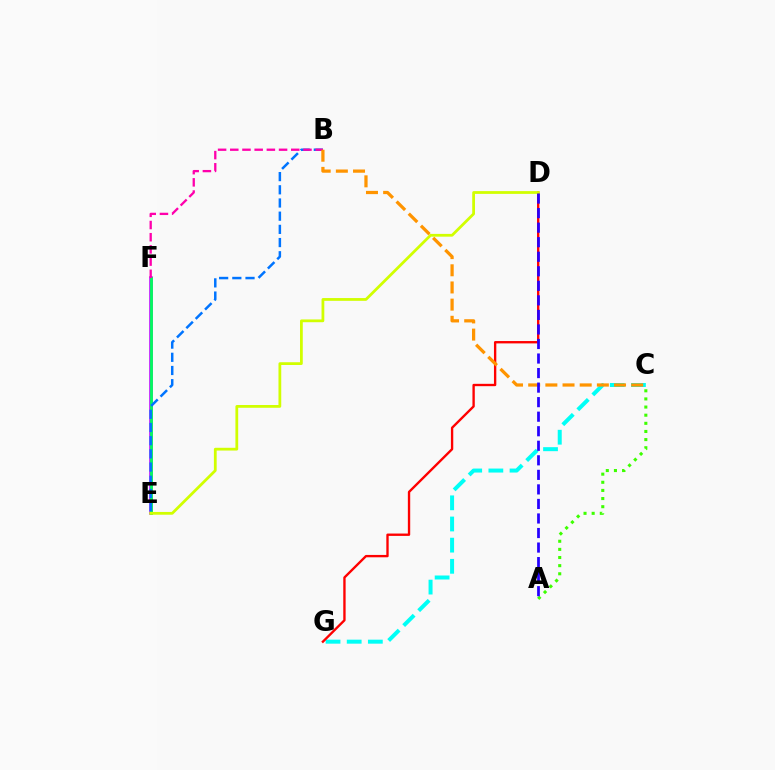{('E', 'F'): [{'color': '#b900ff', 'line_style': 'solid', 'thickness': 2.53}, {'color': '#00ff5c', 'line_style': 'solid', 'thickness': 2.0}], ('A', 'C'): [{'color': '#3dff00', 'line_style': 'dotted', 'thickness': 2.21}], ('C', 'G'): [{'color': '#00fff6', 'line_style': 'dashed', 'thickness': 2.87}], ('D', 'G'): [{'color': '#ff0000', 'line_style': 'solid', 'thickness': 1.7}], ('B', 'E'): [{'color': '#0074ff', 'line_style': 'dashed', 'thickness': 1.79}], ('B', 'F'): [{'color': '#ff00ac', 'line_style': 'dashed', 'thickness': 1.66}], ('D', 'E'): [{'color': '#d1ff00', 'line_style': 'solid', 'thickness': 1.99}], ('B', 'C'): [{'color': '#ff9400', 'line_style': 'dashed', 'thickness': 2.33}], ('A', 'D'): [{'color': '#2500ff', 'line_style': 'dashed', 'thickness': 1.98}]}